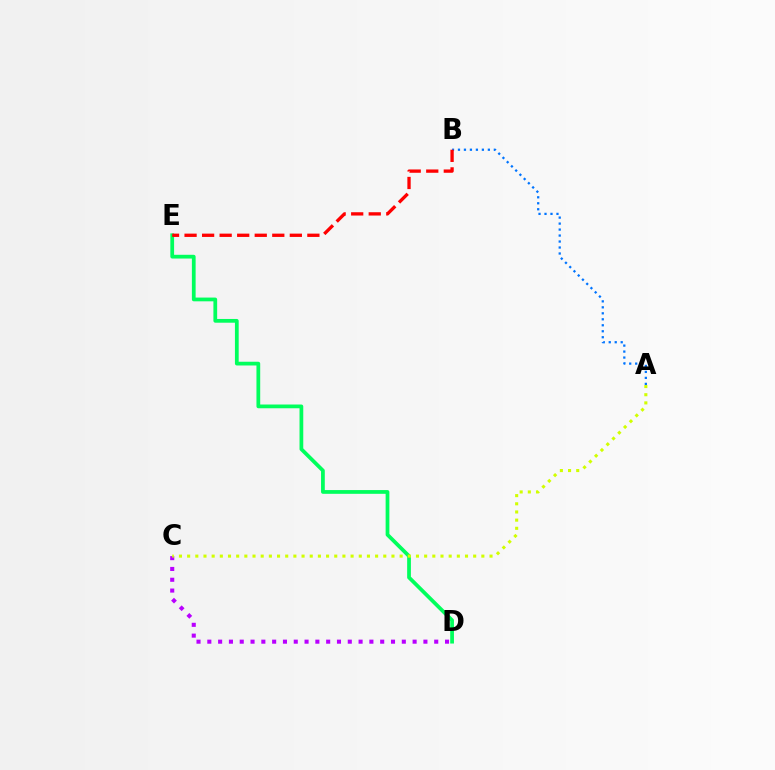{('D', 'E'): [{'color': '#00ff5c', 'line_style': 'solid', 'thickness': 2.7}], ('C', 'D'): [{'color': '#b900ff', 'line_style': 'dotted', 'thickness': 2.94}], ('A', 'B'): [{'color': '#0074ff', 'line_style': 'dotted', 'thickness': 1.62}], ('B', 'E'): [{'color': '#ff0000', 'line_style': 'dashed', 'thickness': 2.38}], ('A', 'C'): [{'color': '#d1ff00', 'line_style': 'dotted', 'thickness': 2.22}]}